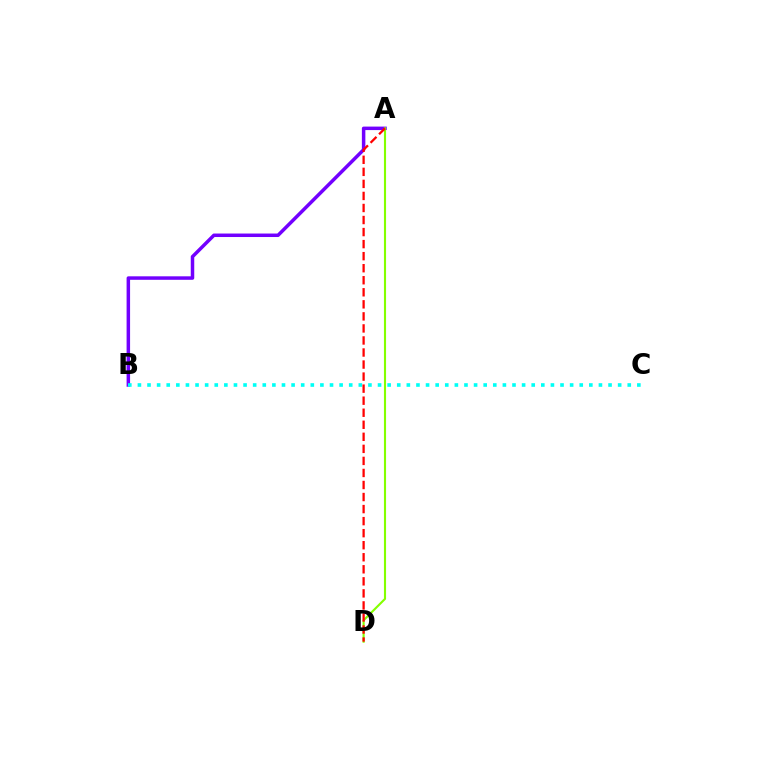{('A', 'B'): [{'color': '#7200ff', 'line_style': 'solid', 'thickness': 2.51}], ('B', 'C'): [{'color': '#00fff6', 'line_style': 'dotted', 'thickness': 2.61}], ('A', 'D'): [{'color': '#84ff00', 'line_style': 'solid', 'thickness': 1.53}, {'color': '#ff0000', 'line_style': 'dashed', 'thickness': 1.64}]}